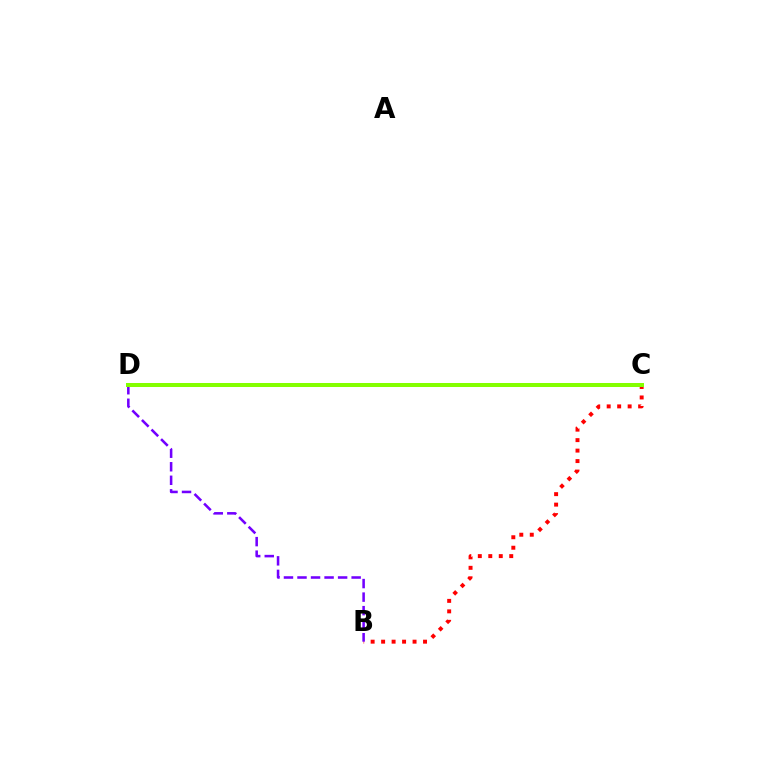{('C', 'D'): [{'color': '#00fff6', 'line_style': 'dashed', 'thickness': 1.69}, {'color': '#84ff00', 'line_style': 'solid', 'thickness': 2.89}], ('B', 'C'): [{'color': '#ff0000', 'line_style': 'dotted', 'thickness': 2.85}], ('B', 'D'): [{'color': '#7200ff', 'line_style': 'dashed', 'thickness': 1.84}]}